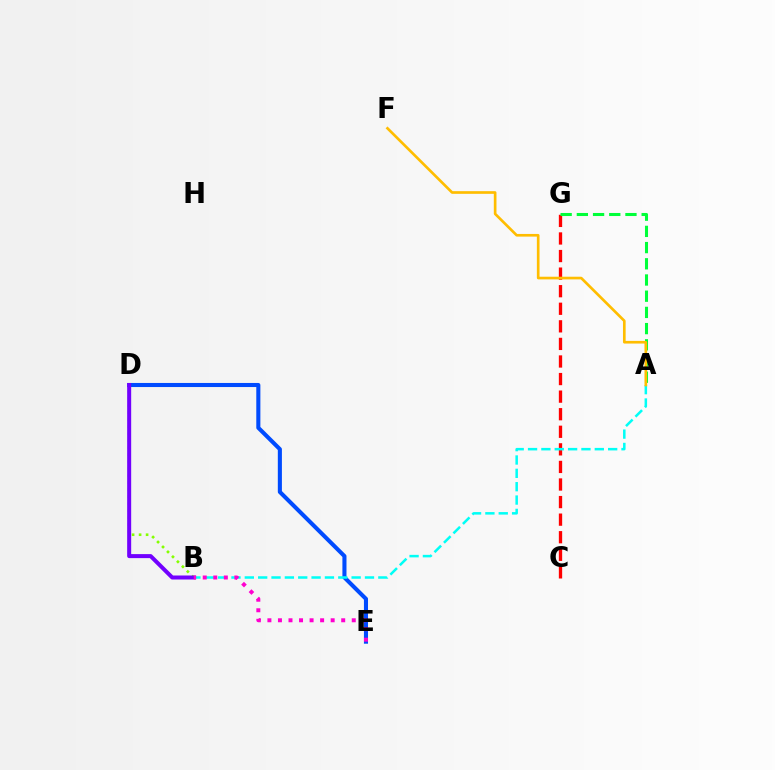{('B', 'D'): [{'color': '#84ff00', 'line_style': 'dotted', 'thickness': 1.9}, {'color': '#7200ff', 'line_style': 'solid', 'thickness': 2.89}], ('D', 'E'): [{'color': '#004bff', 'line_style': 'solid', 'thickness': 2.94}], ('C', 'G'): [{'color': '#ff0000', 'line_style': 'dashed', 'thickness': 2.39}], ('A', 'B'): [{'color': '#00fff6', 'line_style': 'dashed', 'thickness': 1.81}], ('A', 'G'): [{'color': '#00ff39', 'line_style': 'dashed', 'thickness': 2.2}], ('A', 'F'): [{'color': '#ffbd00', 'line_style': 'solid', 'thickness': 1.92}], ('B', 'E'): [{'color': '#ff00cf', 'line_style': 'dotted', 'thickness': 2.86}]}